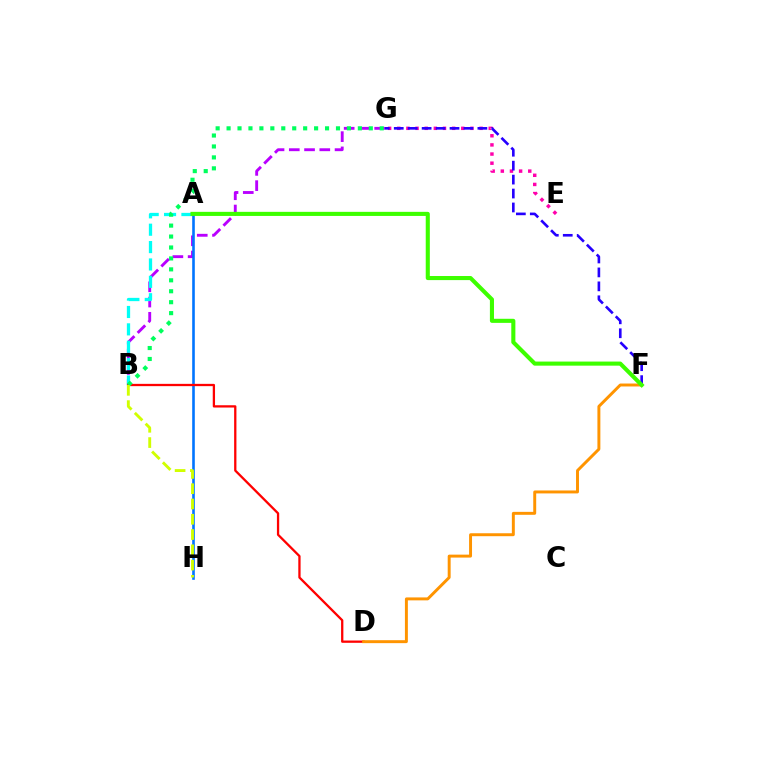{('E', 'G'): [{'color': '#ff00ac', 'line_style': 'dotted', 'thickness': 2.48}], ('B', 'G'): [{'color': '#b900ff', 'line_style': 'dashed', 'thickness': 2.07}, {'color': '#00ff5c', 'line_style': 'dotted', 'thickness': 2.97}], ('A', 'B'): [{'color': '#00fff6', 'line_style': 'dashed', 'thickness': 2.36}], ('A', 'H'): [{'color': '#0074ff', 'line_style': 'solid', 'thickness': 1.88}], ('B', 'D'): [{'color': '#ff0000', 'line_style': 'solid', 'thickness': 1.65}], ('D', 'F'): [{'color': '#ff9400', 'line_style': 'solid', 'thickness': 2.12}], ('F', 'G'): [{'color': '#2500ff', 'line_style': 'dashed', 'thickness': 1.89}], ('A', 'F'): [{'color': '#3dff00', 'line_style': 'solid', 'thickness': 2.94}], ('B', 'H'): [{'color': '#d1ff00', 'line_style': 'dashed', 'thickness': 2.08}]}